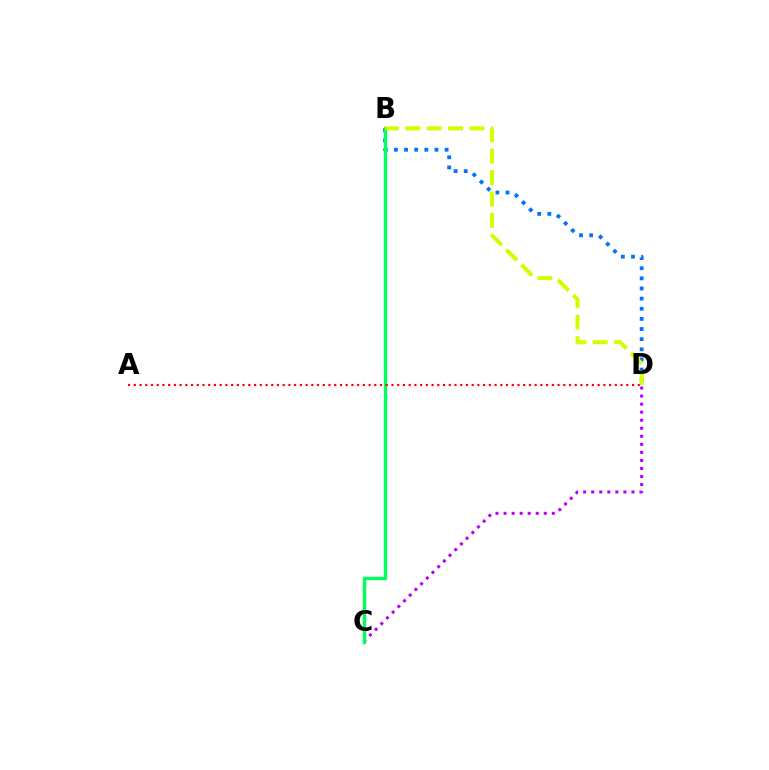{('C', 'D'): [{'color': '#b900ff', 'line_style': 'dotted', 'thickness': 2.19}], ('B', 'D'): [{'color': '#0074ff', 'line_style': 'dotted', 'thickness': 2.75}, {'color': '#d1ff00', 'line_style': 'dashed', 'thickness': 2.91}], ('B', 'C'): [{'color': '#00ff5c', 'line_style': 'solid', 'thickness': 2.43}], ('A', 'D'): [{'color': '#ff0000', 'line_style': 'dotted', 'thickness': 1.56}]}